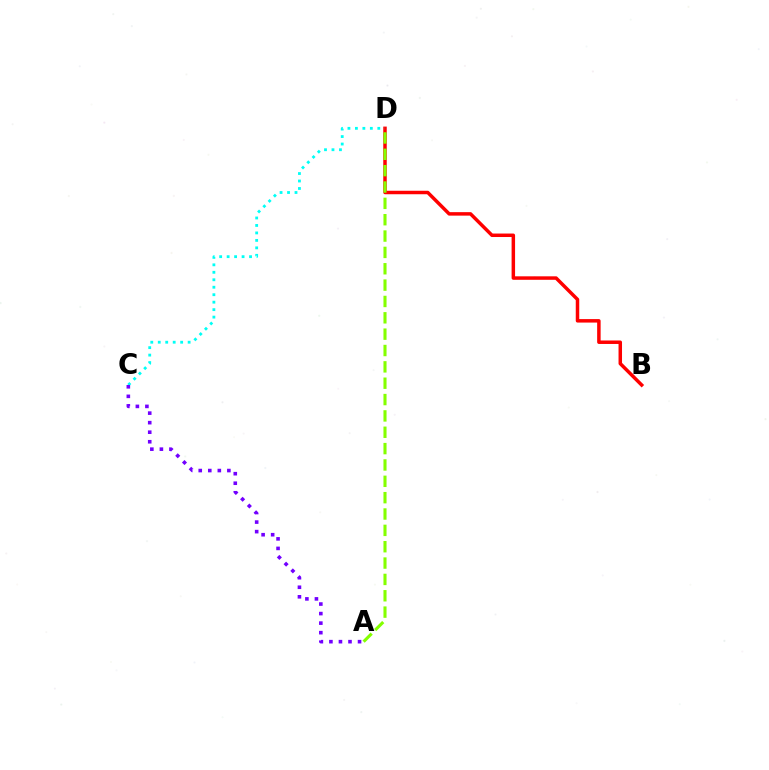{('B', 'D'): [{'color': '#ff0000', 'line_style': 'solid', 'thickness': 2.51}], ('A', 'D'): [{'color': '#84ff00', 'line_style': 'dashed', 'thickness': 2.22}], ('C', 'D'): [{'color': '#00fff6', 'line_style': 'dotted', 'thickness': 2.03}], ('A', 'C'): [{'color': '#7200ff', 'line_style': 'dotted', 'thickness': 2.59}]}